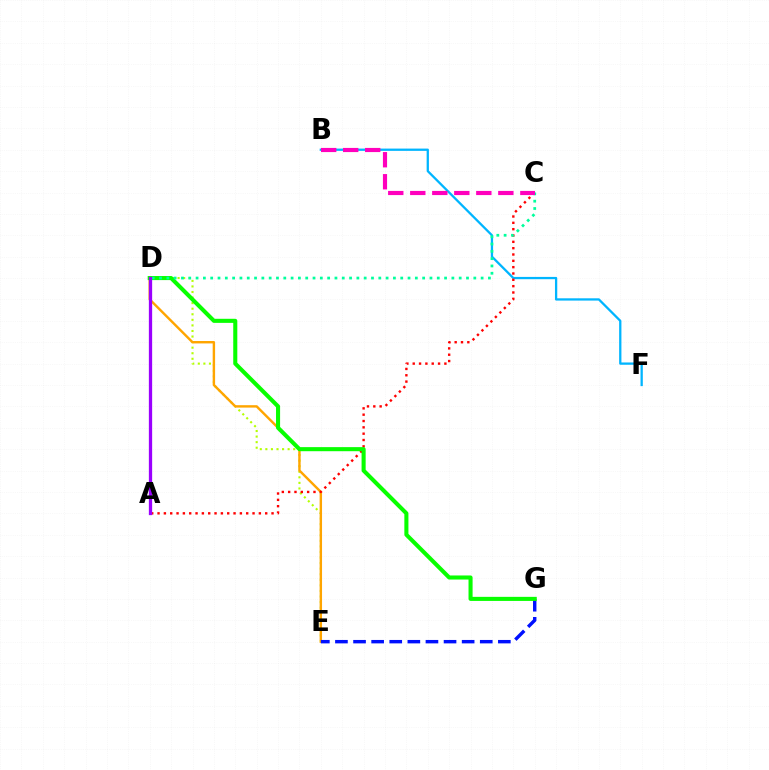{('D', 'E'): [{'color': '#b3ff00', 'line_style': 'dotted', 'thickness': 1.51}, {'color': '#ffa500', 'line_style': 'solid', 'thickness': 1.74}], ('E', 'G'): [{'color': '#0010ff', 'line_style': 'dashed', 'thickness': 2.46}], ('B', 'F'): [{'color': '#00b5ff', 'line_style': 'solid', 'thickness': 1.64}], ('A', 'C'): [{'color': '#ff0000', 'line_style': 'dotted', 'thickness': 1.72}], ('D', 'G'): [{'color': '#08ff00', 'line_style': 'solid', 'thickness': 2.93}], ('C', 'D'): [{'color': '#00ff9d', 'line_style': 'dotted', 'thickness': 1.99}], ('A', 'D'): [{'color': '#9b00ff', 'line_style': 'solid', 'thickness': 2.36}], ('B', 'C'): [{'color': '#ff00bd', 'line_style': 'dashed', 'thickness': 2.99}]}